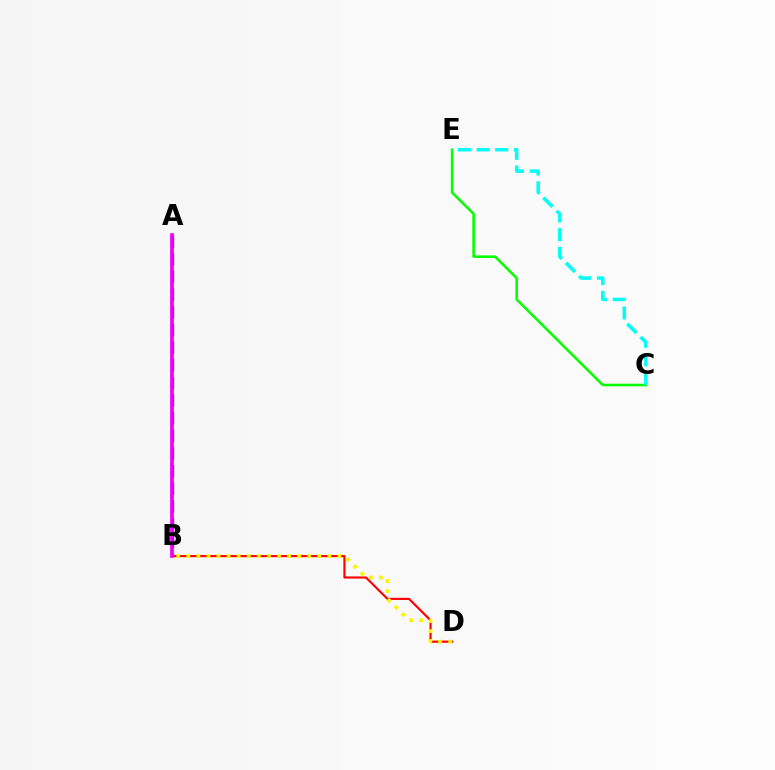{('A', 'B'): [{'color': '#0010ff', 'line_style': 'dashed', 'thickness': 2.4}, {'color': '#ee00ff', 'line_style': 'solid', 'thickness': 2.66}], ('B', 'D'): [{'color': '#ff0000', 'line_style': 'solid', 'thickness': 1.55}, {'color': '#fcf500', 'line_style': 'dotted', 'thickness': 2.74}], ('C', 'E'): [{'color': '#08ff00', 'line_style': 'solid', 'thickness': 1.85}, {'color': '#00fff6', 'line_style': 'dashed', 'thickness': 2.53}]}